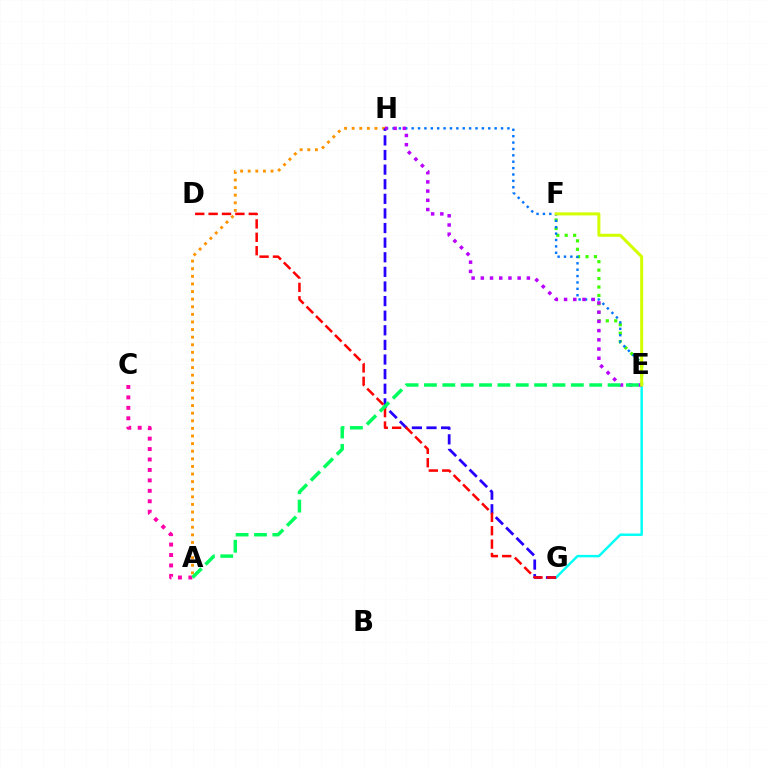{('E', 'F'): [{'color': '#3dff00', 'line_style': 'dotted', 'thickness': 2.29}, {'color': '#d1ff00', 'line_style': 'solid', 'thickness': 2.18}], ('A', 'C'): [{'color': '#ff00ac', 'line_style': 'dotted', 'thickness': 2.84}], ('E', 'G'): [{'color': '#00fff6', 'line_style': 'solid', 'thickness': 1.75}], ('A', 'H'): [{'color': '#ff9400', 'line_style': 'dotted', 'thickness': 2.07}], ('G', 'H'): [{'color': '#2500ff', 'line_style': 'dashed', 'thickness': 1.98}], ('D', 'G'): [{'color': '#ff0000', 'line_style': 'dashed', 'thickness': 1.82}], ('E', 'H'): [{'color': '#0074ff', 'line_style': 'dotted', 'thickness': 1.73}, {'color': '#b900ff', 'line_style': 'dotted', 'thickness': 2.5}], ('A', 'E'): [{'color': '#00ff5c', 'line_style': 'dashed', 'thickness': 2.49}]}